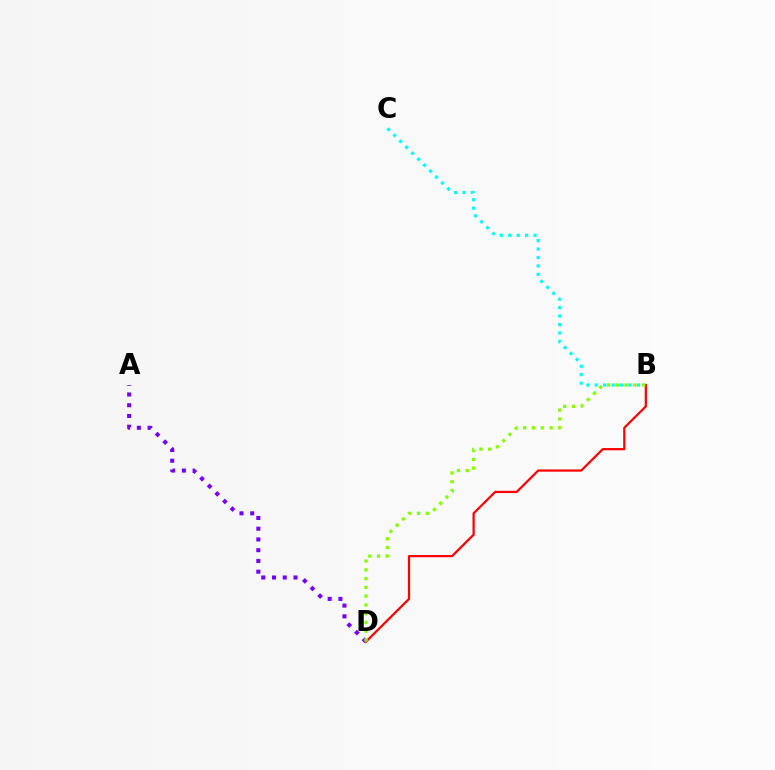{('A', 'D'): [{'color': '#7200ff', 'line_style': 'dotted', 'thickness': 2.92}], ('B', 'C'): [{'color': '#00fff6', 'line_style': 'dotted', 'thickness': 2.29}], ('B', 'D'): [{'color': '#ff0000', 'line_style': 'solid', 'thickness': 1.6}, {'color': '#84ff00', 'line_style': 'dotted', 'thickness': 2.38}]}